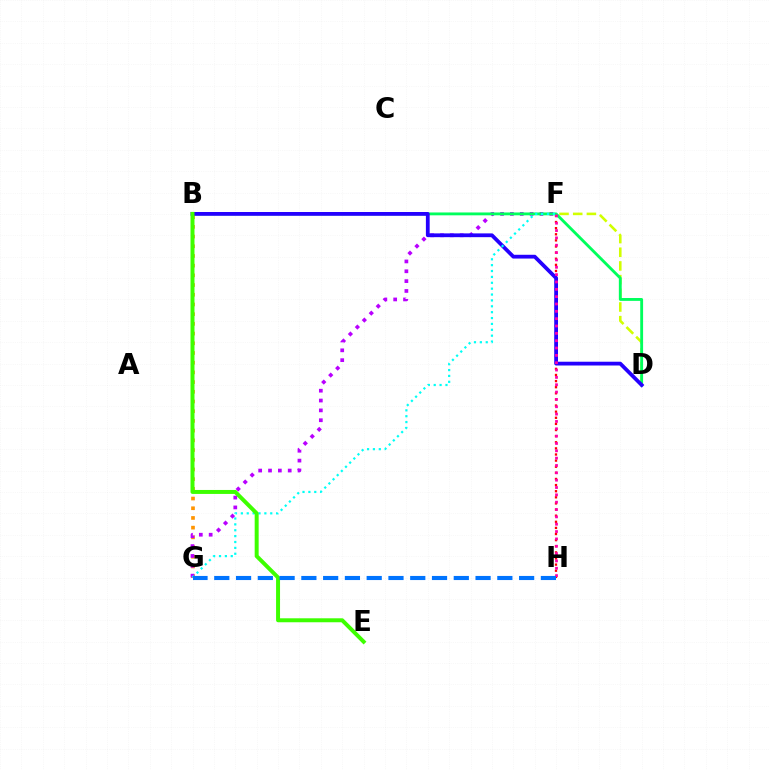{('F', 'H'): [{'color': '#ff0000', 'line_style': 'dotted', 'thickness': 1.66}, {'color': '#ff00ac', 'line_style': 'dotted', 'thickness': 1.99}], ('B', 'G'): [{'color': '#ff9400', 'line_style': 'dotted', 'thickness': 2.64}], ('F', 'G'): [{'color': '#b900ff', 'line_style': 'dotted', 'thickness': 2.68}, {'color': '#00fff6', 'line_style': 'dotted', 'thickness': 1.6}], ('D', 'F'): [{'color': '#d1ff00', 'line_style': 'dashed', 'thickness': 1.86}], ('B', 'D'): [{'color': '#00ff5c', 'line_style': 'solid', 'thickness': 2.05}, {'color': '#2500ff', 'line_style': 'solid', 'thickness': 2.72}], ('B', 'E'): [{'color': '#3dff00', 'line_style': 'solid', 'thickness': 2.86}], ('G', 'H'): [{'color': '#0074ff', 'line_style': 'dashed', 'thickness': 2.96}]}